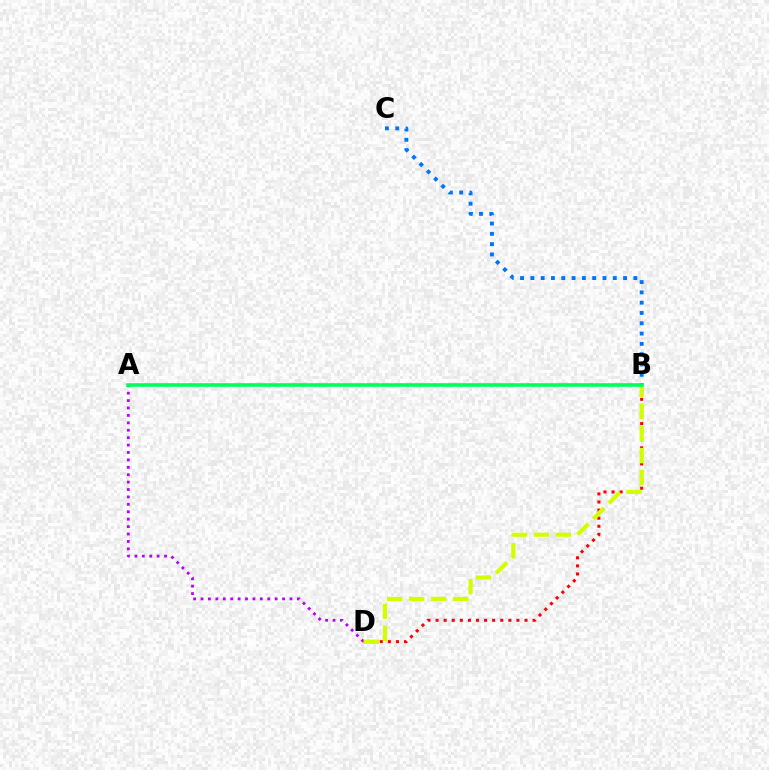{('B', 'C'): [{'color': '#0074ff', 'line_style': 'dotted', 'thickness': 2.8}], ('A', 'D'): [{'color': '#b900ff', 'line_style': 'dotted', 'thickness': 2.01}], ('B', 'D'): [{'color': '#ff0000', 'line_style': 'dotted', 'thickness': 2.2}, {'color': '#d1ff00', 'line_style': 'dashed', 'thickness': 2.99}], ('A', 'B'): [{'color': '#00ff5c', 'line_style': 'solid', 'thickness': 2.6}]}